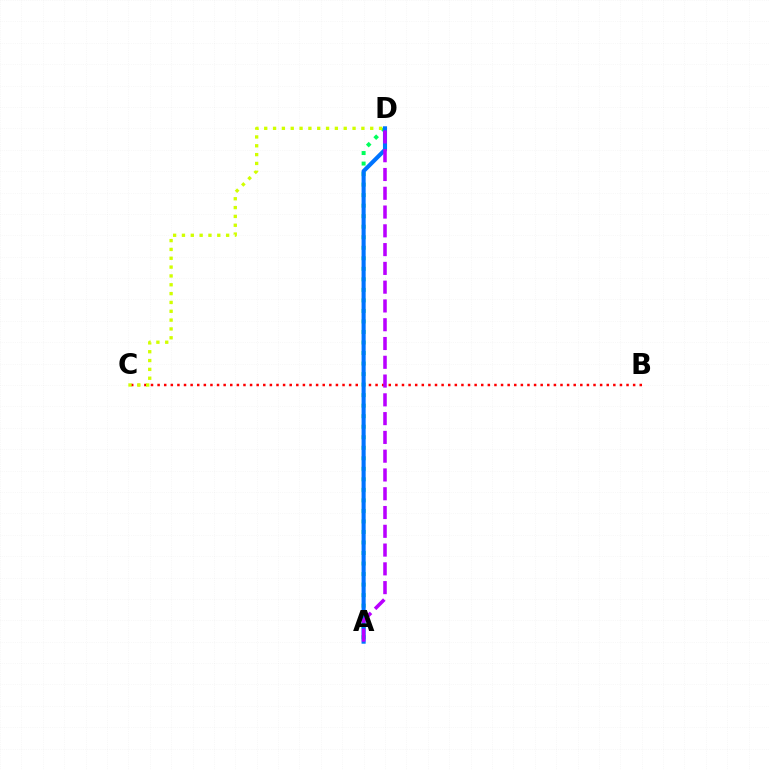{('A', 'D'): [{'color': '#00ff5c', 'line_style': 'dotted', 'thickness': 2.86}, {'color': '#0074ff', 'line_style': 'solid', 'thickness': 2.95}, {'color': '#b900ff', 'line_style': 'dashed', 'thickness': 2.55}], ('B', 'C'): [{'color': '#ff0000', 'line_style': 'dotted', 'thickness': 1.79}], ('C', 'D'): [{'color': '#d1ff00', 'line_style': 'dotted', 'thickness': 2.4}]}